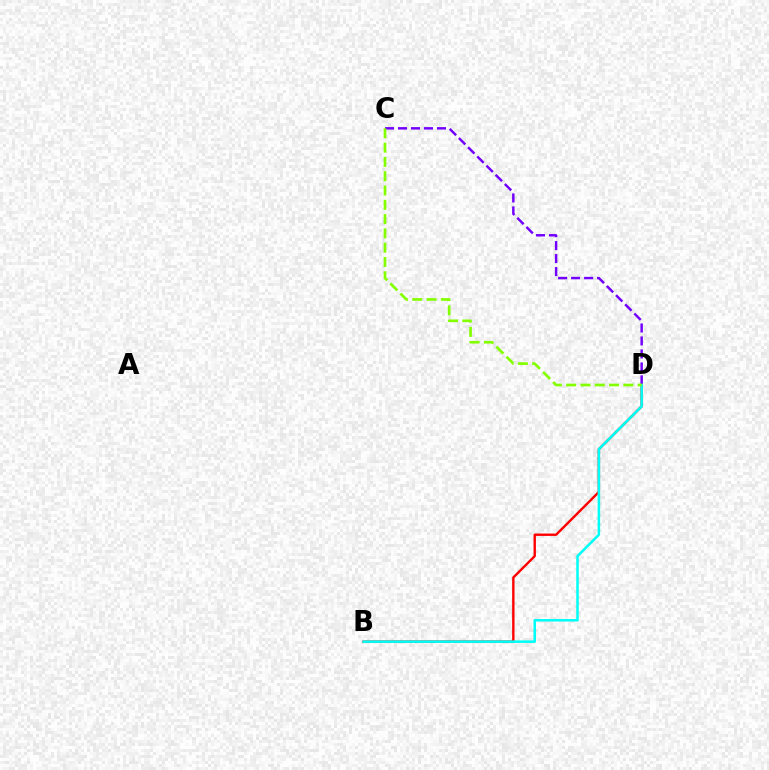{('C', 'D'): [{'color': '#7200ff', 'line_style': 'dashed', 'thickness': 1.76}, {'color': '#84ff00', 'line_style': 'dashed', 'thickness': 1.94}], ('B', 'D'): [{'color': '#ff0000', 'line_style': 'solid', 'thickness': 1.72}, {'color': '#00fff6', 'line_style': 'solid', 'thickness': 1.82}]}